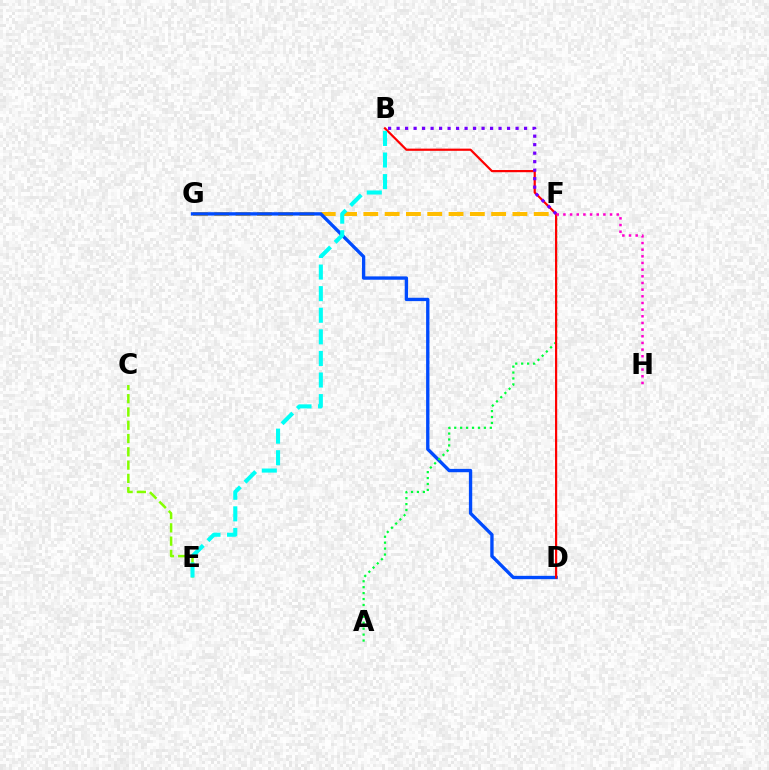{('C', 'E'): [{'color': '#84ff00', 'line_style': 'dashed', 'thickness': 1.8}], ('F', 'G'): [{'color': '#ffbd00', 'line_style': 'dashed', 'thickness': 2.89}], ('D', 'G'): [{'color': '#004bff', 'line_style': 'solid', 'thickness': 2.4}], ('A', 'F'): [{'color': '#00ff39', 'line_style': 'dotted', 'thickness': 1.61}], ('B', 'D'): [{'color': '#ff0000', 'line_style': 'solid', 'thickness': 1.58}], ('B', 'F'): [{'color': '#7200ff', 'line_style': 'dotted', 'thickness': 2.31}], ('F', 'H'): [{'color': '#ff00cf', 'line_style': 'dotted', 'thickness': 1.81}], ('B', 'E'): [{'color': '#00fff6', 'line_style': 'dashed', 'thickness': 2.93}]}